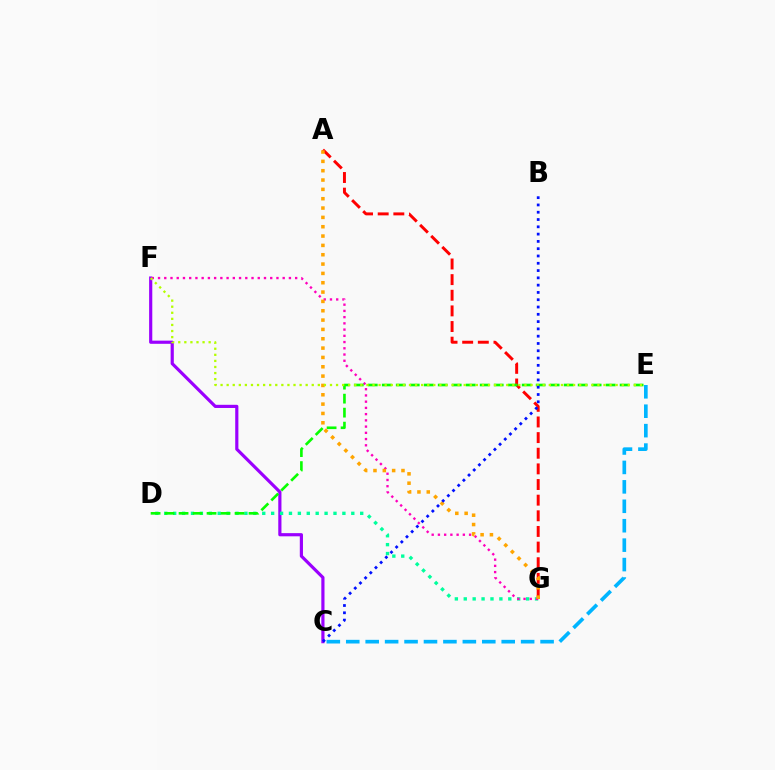{('C', 'F'): [{'color': '#9b00ff', 'line_style': 'solid', 'thickness': 2.28}], ('A', 'G'): [{'color': '#ff0000', 'line_style': 'dashed', 'thickness': 2.12}, {'color': '#ffa500', 'line_style': 'dotted', 'thickness': 2.54}], ('D', 'G'): [{'color': '#00ff9d', 'line_style': 'dotted', 'thickness': 2.42}], ('C', 'E'): [{'color': '#00b5ff', 'line_style': 'dashed', 'thickness': 2.64}], ('F', 'G'): [{'color': '#ff00bd', 'line_style': 'dotted', 'thickness': 1.69}], ('D', 'E'): [{'color': '#08ff00', 'line_style': 'dashed', 'thickness': 1.9}], ('E', 'F'): [{'color': '#b3ff00', 'line_style': 'dotted', 'thickness': 1.65}], ('B', 'C'): [{'color': '#0010ff', 'line_style': 'dotted', 'thickness': 1.98}]}